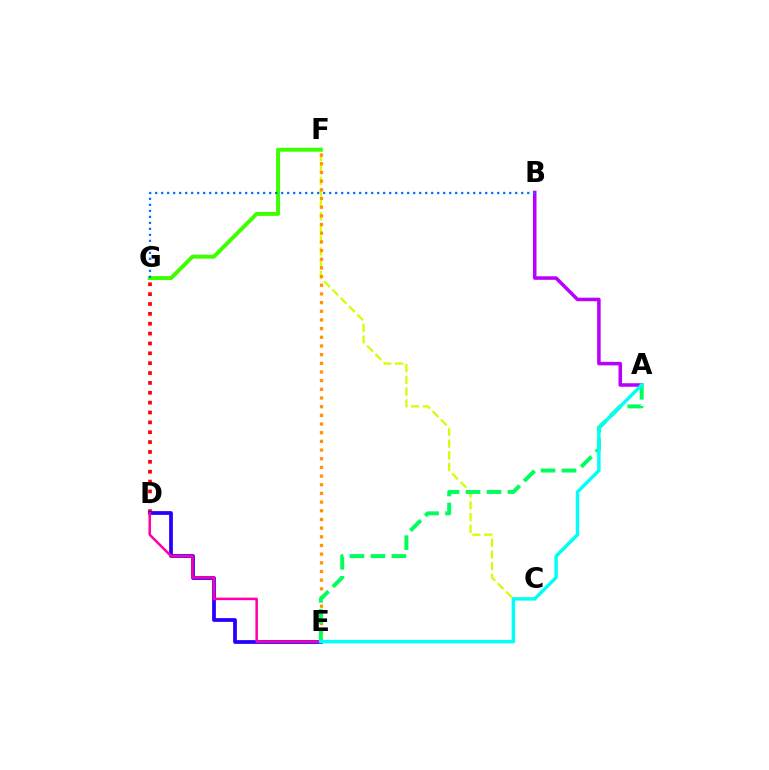{('A', 'B'): [{'color': '#b900ff', 'line_style': 'solid', 'thickness': 2.54}], ('D', 'G'): [{'color': '#ff0000', 'line_style': 'dotted', 'thickness': 2.68}], ('D', 'E'): [{'color': '#2500ff', 'line_style': 'solid', 'thickness': 2.7}, {'color': '#ff00ac', 'line_style': 'solid', 'thickness': 1.82}], ('C', 'F'): [{'color': '#d1ff00', 'line_style': 'dashed', 'thickness': 1.6}], ('F', 'G'): [{'color': '#3dff00', 'line_style': 'solid', 'thickness': 2.86}], ('E', 'F'): [{'color': '#ff9400', 'line_style': 'dotted', 'thickness': 2.36}], ('B', 'G'): [{'color': '#0074ff', 'line_style': 'dotted', 'thickness': 1.63}], ('A', 'E'): [{'color': '#00ff5c', 'line_style': 'dashed', 'thickness': 2.85}, {'color': '#00fff6', 'line_style': 'solid', 'thickness': 2.48}]}